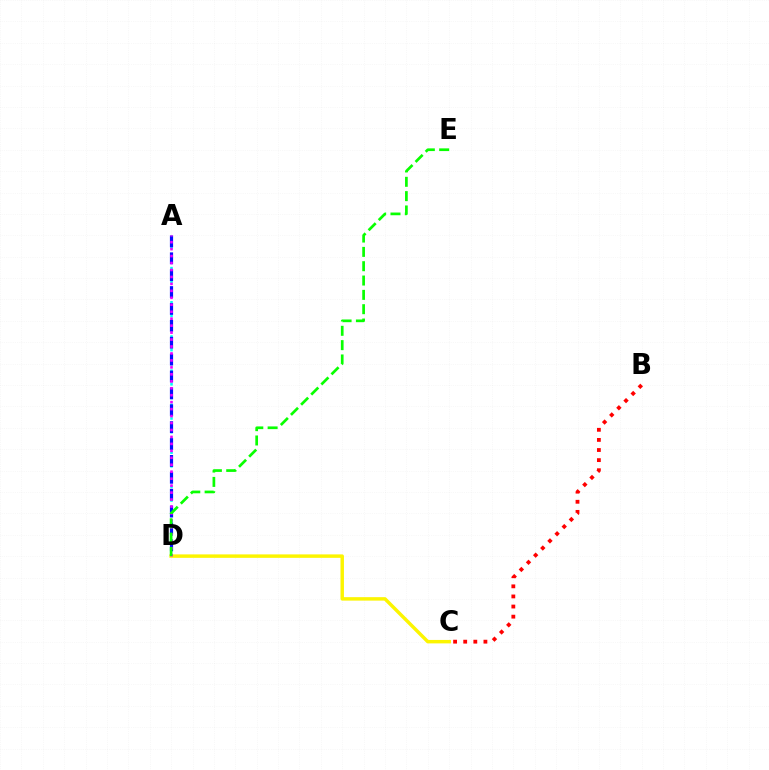{('B', 'C'): [{'color': '#ff0000', 'line_style': 'dotted', 'thickness': 2.75}], ('A', 'D'): [{'color': '#00fff6', 'line_style': 'dotted', 'thickness': 1.86}, {'color': '#0010ff', 'line_style': 'dashed', 'thickness': 2.29}, {'color': '#ee00ff', 'line_style': 'dotted', 'thickness': 1.89}], ('C', 'D'): [{'color': '#fcf500', 'line_style': 'solid', 'thickness': 2.48}], ('D', 'E'): [{'color': '#08ff00', 'line_style': 'dashed', 'thickness': 1.95}]}